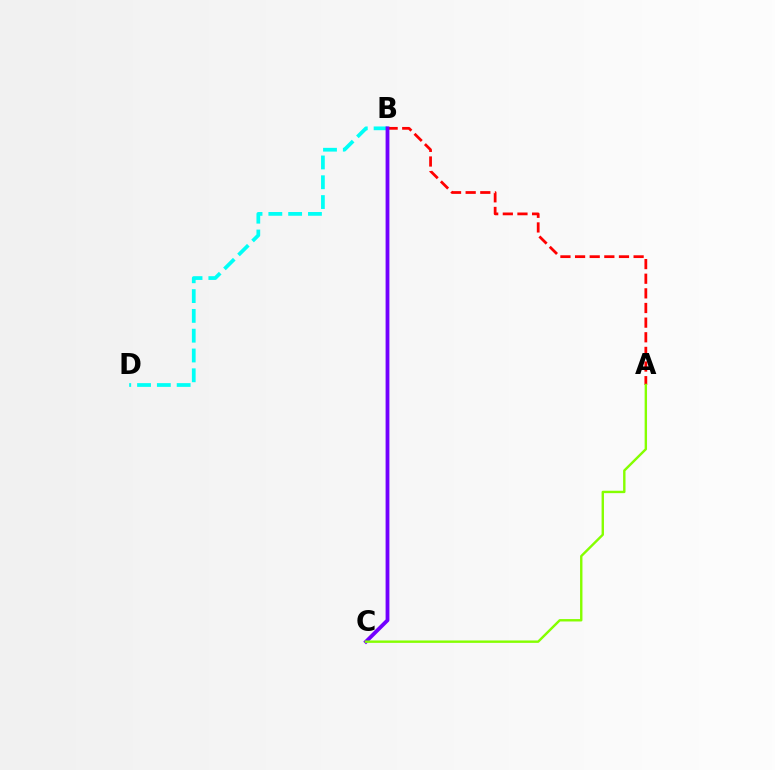{('B', 'D'): [{'color': '#00fff6', 'line_style': 'dashed', 'thickness': 2.69}], ('A', 'B'): [{'color': '#ff0000', 'line_style': 'dashed', 'thickness': 1.99}], ('B', 'C'): [{'color': '#7200ff', 'line_style': 'solid', 'thickness': 2.74}], ('A', 'C'): [{'color': '#84ff00', 'line_style': 'solid', 'thickness': 1.73}]}